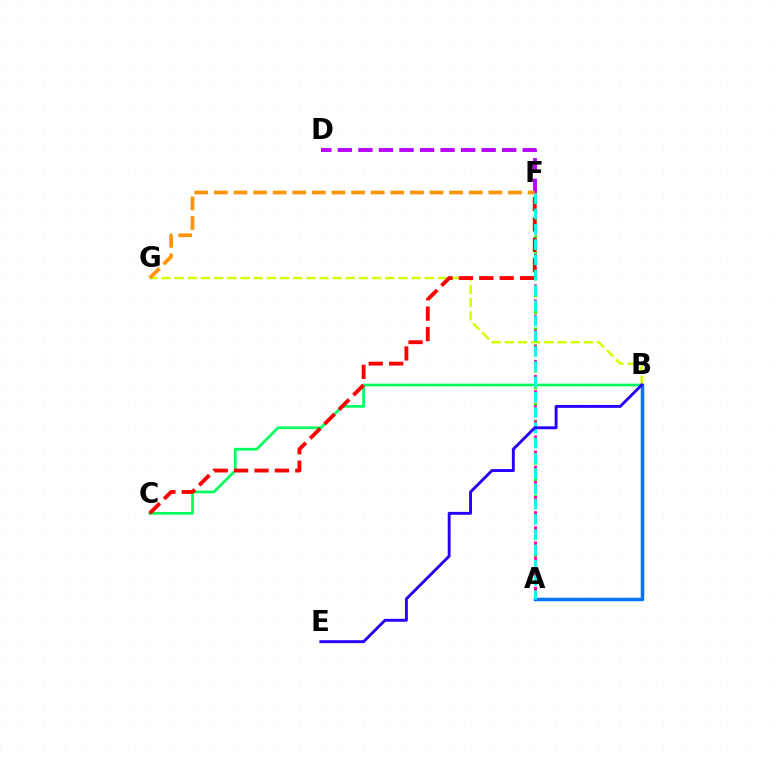{('A', 'F'): [{'color': '#3dff00', 'line_style': 'dotted', 'thickness': 2.28}, {'color': '#ff00ac', 'line_style': 'dashed', 'thickness': 2.05}, {'color': '#00fff6', 'line_style': 'dashed', 'thickness': 2.07}], ('A', 'B'): [{'color': '#0074ff', 'line_style': 'solid', 'thickness': 2.52}], ('B', 'C'): [{'color': '#00ff5c', 'line_style': 'solid', 'thickness': 1.92}], ('D', 'F'): [{'color': '#b900ff', 'line_style': 'dashed', 'thickness': 2.79}], ('B', 'G'): [{'color': '#d1ff00', 'line_style': 'dashed', 'thickness': 1.79}], ('C', 'F'): [{'color': '#ff0000', 'line_style': 'dashed', 'thickness': 2.77}], ('B', 'E'): [{'color': '#2500ff', 'line_style': 'solid', 'thickness': 2.09}], ('F', 'G'): [{'color': '#ff9400', 'line_style': 'dashed', 'thickness': 2.66}]}